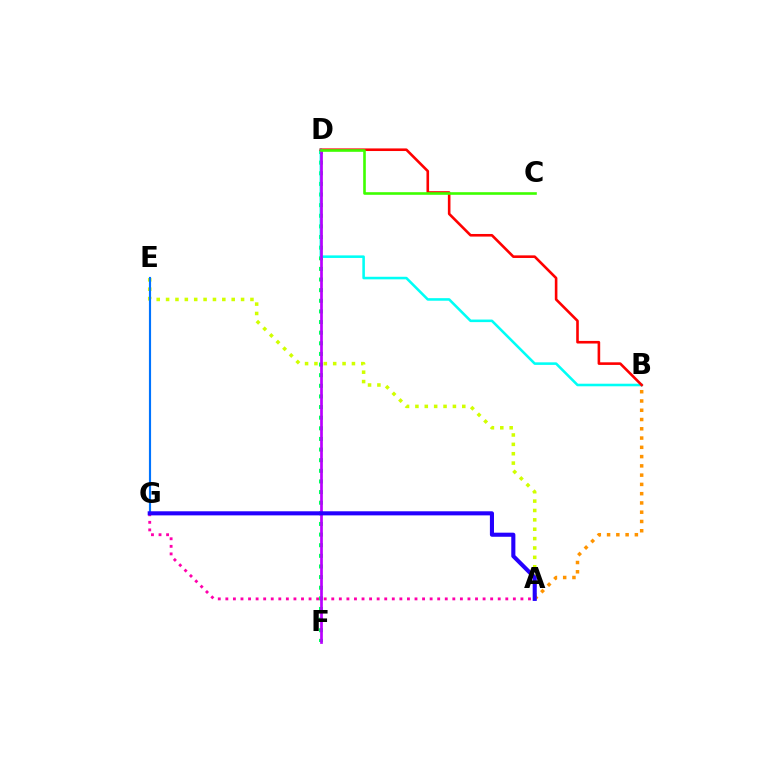{('D', 'F'): [{'color': '#00ff5c', 'line_style': 'dotted', 'thickness': 2.89}, {'color': '#b900ff', 'line_style': 'solid', 'thickness': 1.95}], ('A', 'G'): [{'color': '#ff00ac', 'line_style': 'dotted', 'thickness': 2.06}, {'color': '#2500ff', 'line_style': 'solid', 'thickness': 2.94}], ('A', 'E'): [{'color': '#d1ff00', 'line_style': 'dotted', 'thickness': 2.55}], ('B', 'D'): [{'color': '#00fff6', 'line_style': 'solid', 'thickness': 1.85}, {'color': '#ff0000', 'line_style': 'solid', 'thickness': 1.88}], ('A', 'B'): [{'color': '#ff9400', 'line_style': 'dotted', 'thickness': 2.52}], ('C', 'D'): [{'color': '#3dff00', 'line_style': 'solid', 'thickness': 1.88}], ('E', 'G'): [{'color': '#0074ff', 'line_style': 'solid', 'thickness': 1.55}]}